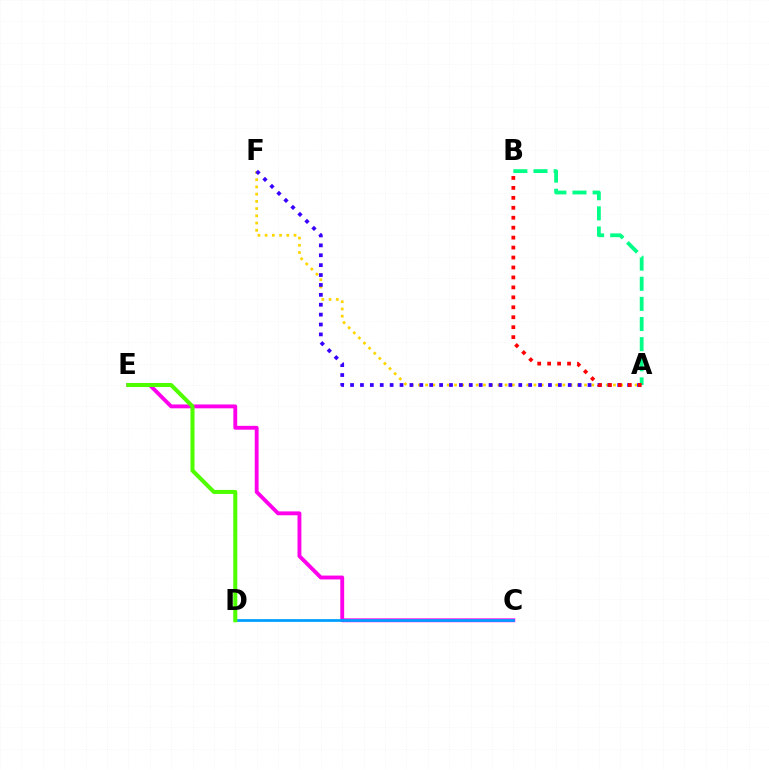{('A', 'F'): [{'color': '#ffd500', 'line_style': 'dotted', 'thickness': 1.96}, {'color': '#3700ff', 'line_style': 'dotted', 'thickness': 2.69}], ('A', 'B'): [{'color': '#00ff86', 'line_style': 'dashed', 'thickness': 2.73}, {'color': '#ff0000', 'line_style': 'dotted', 'thickness': 2.7}], ('C', 'E'): [{'color': '#ff00ed', 'line_style': 'solid', 'thickness': 2.78}], ('C', 'D'): [{'color': '#009eff', 'line_style': 'solid', 'thickness': 1.98}], ('D', 'E'): [{'color': '#4fff00', 'line_style': 'solid', 'thickness': 2.92}]}